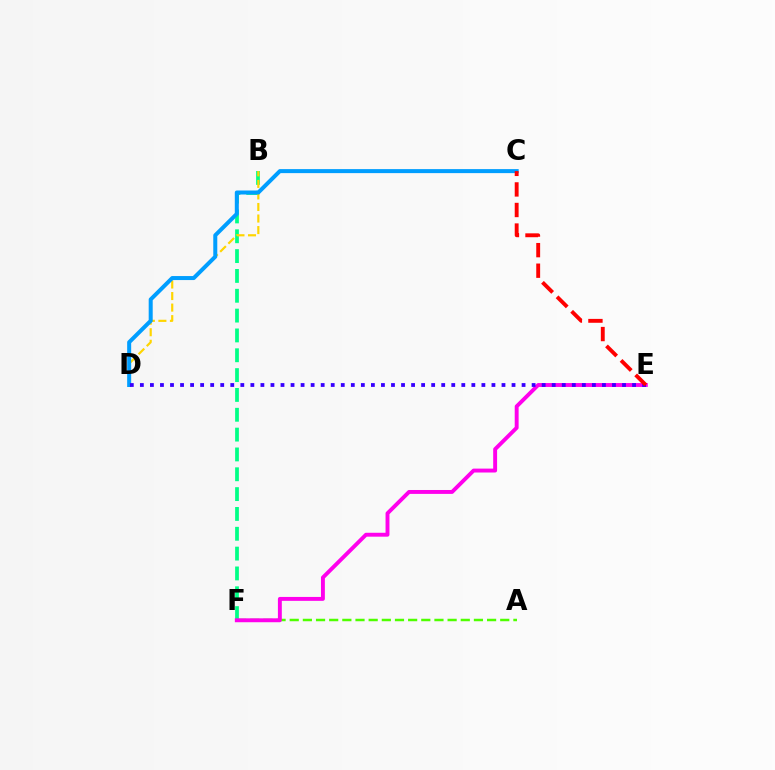{('A', 'F'): [{'color': '#4fff00', 'line_style': 'dashed', 'thickness': 1.79}], ('B', 'F'): [{'color': '#00ff86', 'line_style': 'dashed', 'thickness': 2.69}], ('B', 'D'): [{'color': '#ffd500', 'line_style': 'dashed', 'thickness': 1.57}], ('E', 'F'): [{'color': '#ff00ed', 'line_style': 'solid', 'thickness': 2.81}], ('C', 'D'): [{'color': '#009eff', 'line_style': 'solid', 'thickness': 2.89}], ('D', 'E'): [{'color': '#3700ff', 'line_style': 'dotted', 'thickness': 2.73}], ('C', 'E'): [{'color': '#ff0000', 'line_style': 'dashed', 'thickness': 2.79}]}